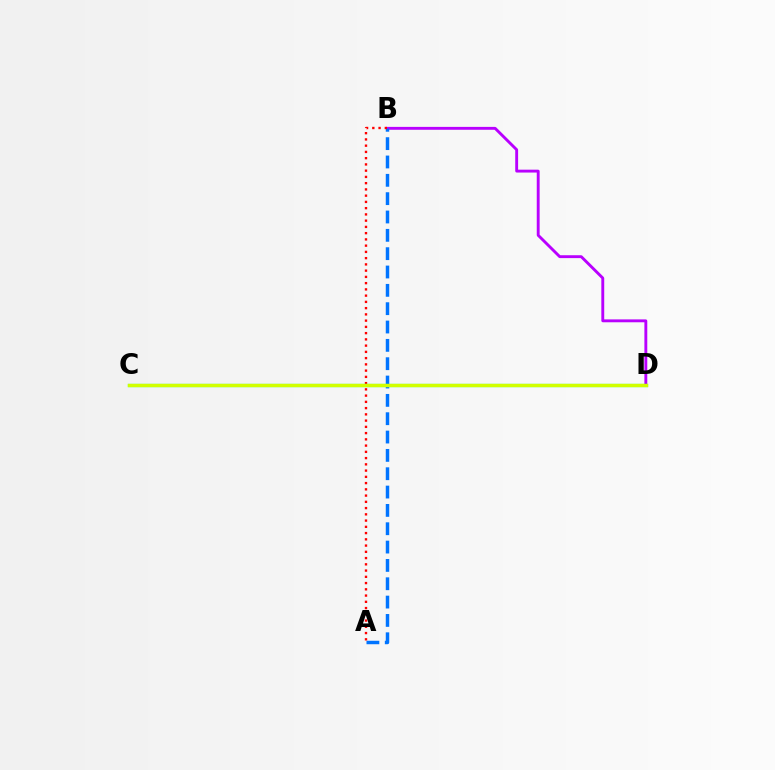{('B', 'D'): [{'color': '#b900ff', 'line_style': 'solid', 'thickness': 2.08}], ('A', 'B'): [{'color': '#0074ff', 'line_style': 'dashed', 'thickness': 2.49}, {'color': '#ff0000', 'line_style': 'dotted', 'thickness': 1.7}], ('C', 'D'): [{'color': '#00ff5c', 'line_style': 'solid', 'thickness': 2.32}, {'color': '#d1ff00', 'line_style': 'solid', 'thickness': 2.41}]}